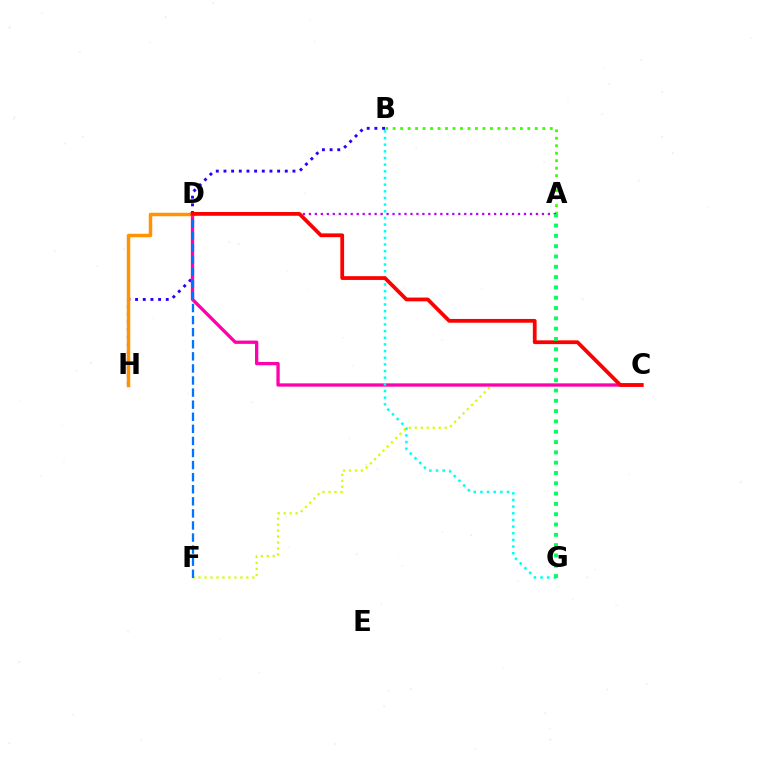{('A', 'B'): [{'color': '#3dff00', 'line_style': 'dotted', 'thickness': 2.03}], ('C', 'F'): [{'color': '#d1ff00', 'line_style': 'dotted', 'thickness': 1.62}], ('B', 'H'): [{'color': '#2500ff', 'line_style': 'dotted', 'thickness': 2.08}], ('C', 'D'): [{'color': '#ff00ac', 'line_style': 'solid', 'thickness': 2.38}, {'color': '#ff0000', 'line_style': 'solid', 'thickness': 2.71}], ('B', 'G'): [{'color': '#00fff6', 'line_style': 'dotted', 'thickness': 1.81}], ('D', 'H'): [{'color': '#ff9400', 'line_style': 'solid', 'thickness': 2.5}], ('A', 'D'): [{'color': '#b900ff', 'line_style': 'dotted', 'thickness': 1.62}], ('D', 'F'): [{'color': '#0074ff', 'line_style': 'dashed', 'thickness': 1.64}], ('A', 'G'): [{'color': '#00ff5c', 'line_style': 'dotted', 'thickness': 2.8}]}